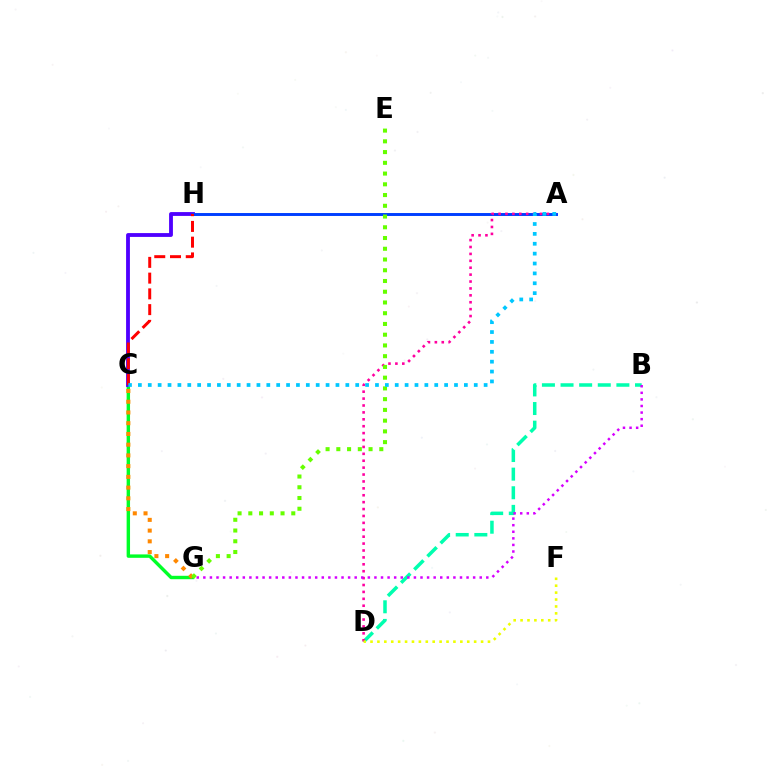{('C', 'G'): [{'color': '#00ff27', 'line_style': 'solid', 'thickness': 2.46}, {'color': '#ff8800', 'line_style': 'dotted', 'thickness': 2.92}], ('B', 'D'): [{'color': '#00ffaf', 'line_style': 'dashed', 'thickness': 2.53}], ('C', 'H'): [{'color': '#4f00ff', 'line_style': 'solid', 'thickness': 2.76}, {'color': '#ff0000', 'line_style': 'dashed', 'thickness': 2.14}], ('A', 'H'): [{'color': '#003fff', 'line_style': 'solid', 'thickness': 2.11}], ('A', 'D'): [{'color': '#ff00a0', 'line_style': 'dotted', 'thickness': 1.88}], ('E', 'G'): [{'color': '#66ff00', 'line_style': 'dotted', 'thickness': 2.92}], ('A', 'C'): [{'color': '#00c7ff', 'line_style': 'dotted', 'thickness': 2.68}], ('D', 'F'): [{'color': '#eeff00', 'line_style': 'dotted', 'thickness': 1.88}], ('B', 'G'): [{'color': '#d600ff', 'line_style': 'dotted', 'thickness': 1.79}]}